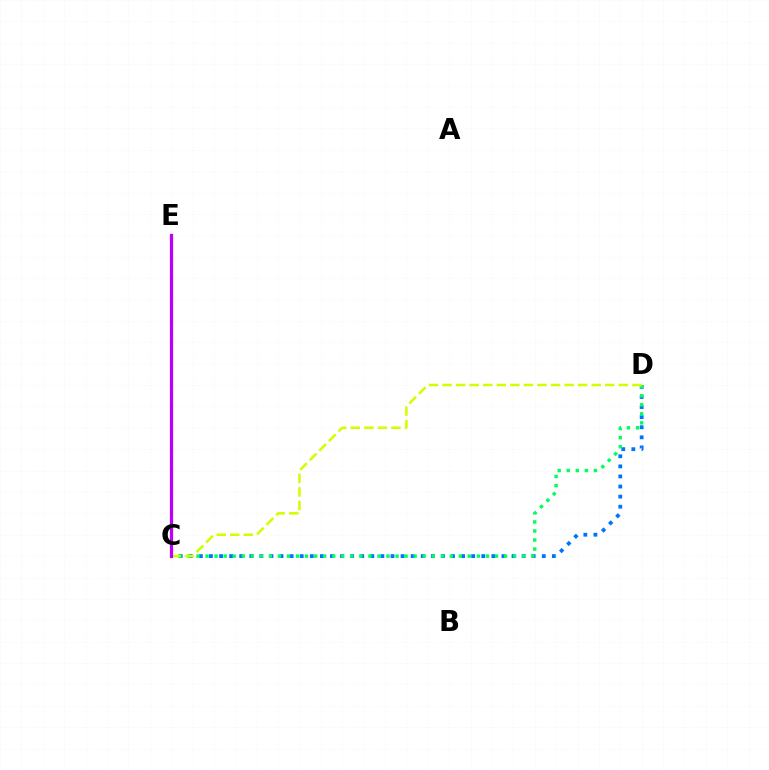{('C', 'D'): [{'color': '#0074ff', 'line_style': 'dotted', 'thickness': 2.74}, {'color': '#00ff5c', 'line_style': 'dotted', 'thickness': 2.46}, {'color': '#d1ff00', 'line_style': 'dashed', 'thickness': 1.84}], ('C', 'E'): [{'color': '#ff0000', 'line_style': 'solid', 'thickness': 2.21}, {'color': '#b900ff', 'line_style': 'solid', 'thickness': 2.28}]}